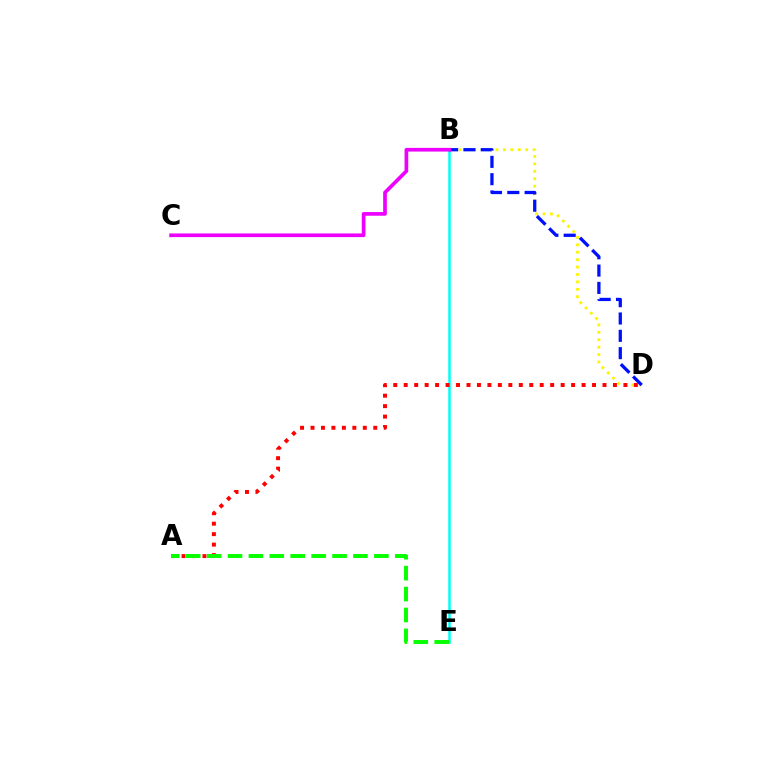{('B', 'D'): [{'color': '#fcf500', 'line_style': 'dotted', 'thickness': 2.01}, {'color': '#0010ff', 'line_style': 'dashed', 'thickness': 2.35}], ('B', 'E'): [{'color': '#00fff6', 'line_style': 'solid', 'thickness': 1.81}], ('A', 'D'): [{'color': '#ff0000', 'line_style': 'dotted', 'thickness': 2.84}], ('A', 'E'): [{'color': '#08ff00', 'line_style': 'dashed', 'thickness': 2.84}], ('B', 'C'): [{'color': '#ee00ff', 'line_style': 'solid', 'thickness': 2.65}]}